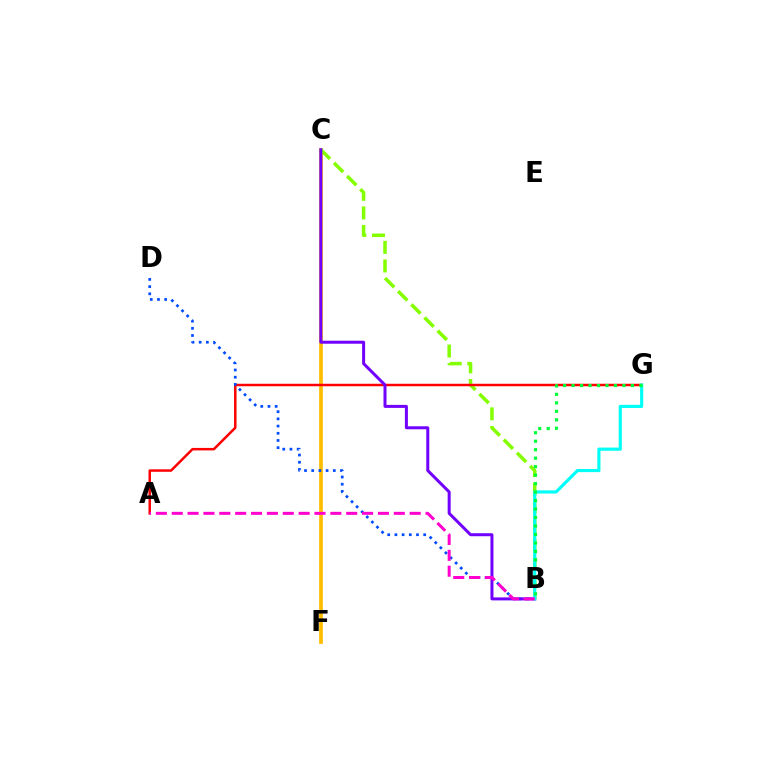{('C', 'F'): [{'color': '#ffbd00', 'line_style': 'solid', 'thickness': 2.68}], ('B', 'C'): [{'color': '#84ff00', 'line_style': 'dashed', 'thickness': 2.53}, {'color': '#7200ff', 'line_style': 'solid', 'thickness': 2.16}], ('A', 'G'): [{'color': '#ff0000', 'line_style': 'solid', 'thickness': 1.79}], ('B', 'D'): [{'color': '#004bff', 'line_style': 'dotted', 'thickness': 1.95}], ('B', 'G'): [{'color': '#00fff6', 'line_style': 'solid', 'thickness': 2.27}, {'color': '#00ff39', 'line_style': 'dotted', 'thickness': 2.3}], ('A', 'B'): [{'color': '#ff00cf', 'line_style': 'dashed', 'thickness': 2.16}]}